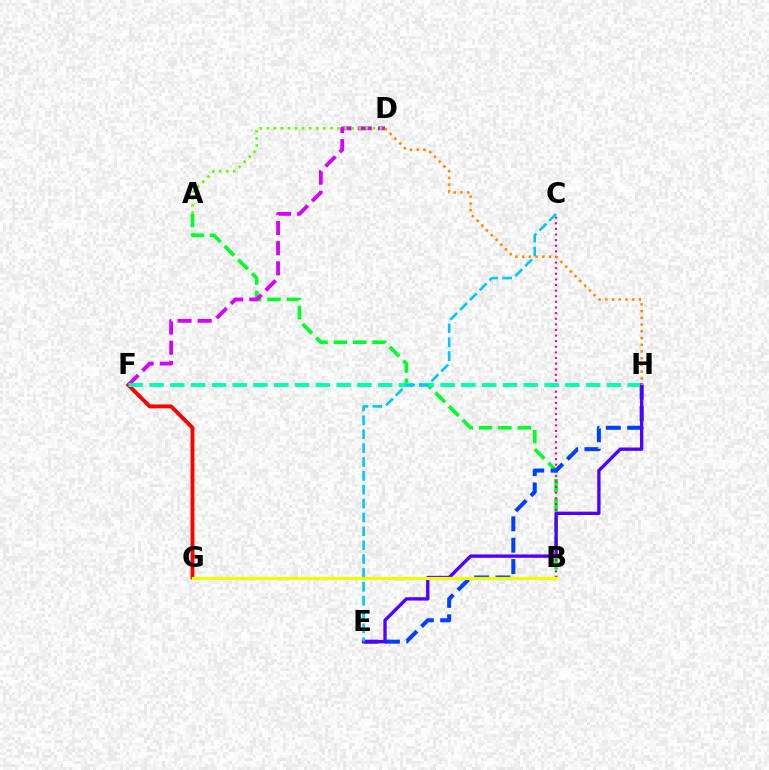{('A', 'B'): [{'color': '#00ff27', 'line_style': 'dashed', 'thickness': 2.62}], ('F', 'G'): [{'color': '#ff0000', 'line_style': 'solid', 'thickness': 2.8}], ('B', 'C'): [{'color': '#ff00a0', 'line_style': 'dotted', 'thickness': 1.53}], ('D', 'F'): [{'color': '#d600ff', 'line_style': 'dashed', 'thickness': 2.74}], ('E', 'H'): [{'color': '#003fff', 'line_style': 'dashed', 'thickness': 2.9}, {'color': '#4f00ff', 'line_style': 'solid', 'thickness': 2.41}], ('F', 'H'): [{'color': '#00ffaf', 'line_style': 'dashed', 'thickness': 2.82}], ('C', 'E'): [{'color': '#00c7ff', 'line_style': 'dashed', 'thickness': 1.88}], ('A', 'D'): [{'color': '#66ff00', 'line_style': 'dotted', 'thickness': 1.92}], ('D', 'H'): [{'color': '#ff8800', 'line_style': 'dotted', 'thickness': 1.83}], ('B', 'G'): [{'color': '#eeff00', 'line_style': 'solid', 'thickness': 2.34}]}